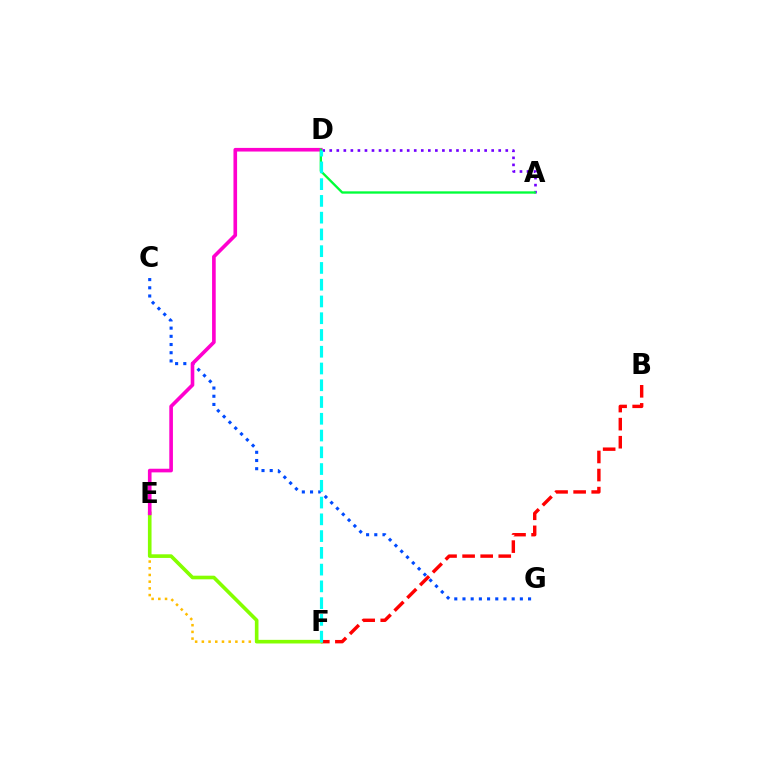{('A', 'D'): [{'color': '#7200ff', 'line_style': 'dotted', 'thickness': 1.91}, {'color': '#00ff39', 'line_style': 'solid', 'thickness': 1.68}], ('B', 'F'): [{'color': '#ff0000', 'line_style': 'dashed', 'thickness': 2.46}], ('E', 'F'): [{'color': '#ffbd00', 'line_style': 'dotted', 'thickness': 1.82}, {'color': '#84ff00', 'line_style': 'solid', 'thickness': 2.61}], ('C', 'G'): [{'color': '#004bff', 'line_style': 'dotted', 'thickness': 2.23}], ('D', 'E'): [{'color': '#ff00cf', 'line_style': 'solid', 'thickness': 2.62}], ('D', 'F'): [{'color': '#00fff6', 'line_style': 'dashed', 'thickness': 2.28}]}